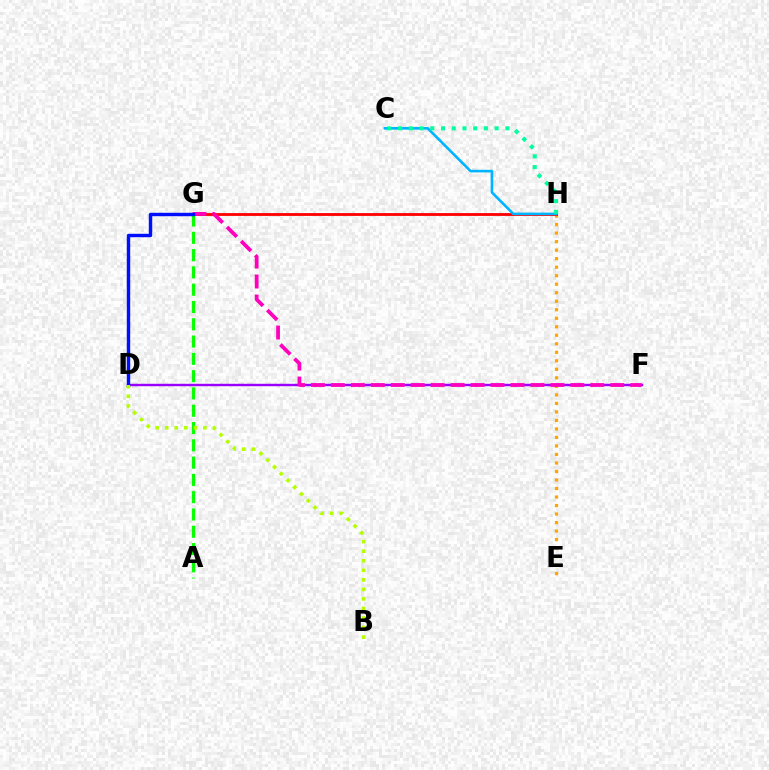{('E', 'H'): [{'color': '#ffa500', 'line_style': 'dotted', 'thickness': 2.31}], ('A', 'G'): [{'color': '#08ff00', 'line_style': 'dashed', 'thickness': 2.35}], ('D', 'F'): [{'color': '#9b00ff', 'line_style': 'solid', 'thickness': 1.74}], ('G', 'H'): [{'color': '#ff0000', 'line_style': 'solid', 'thickness': 2.04}], ('C', 'H'): [{'color': '#00b5ff', 'line_style': 'solid', 'thickness': 1.88}, {'color': '#00ff9d', 'line_style': 'dotted', 'thickness': 2.91}], ('F', 'G'): [{'color': '#ff00bd', 'line_style': 'dashed', 'thickness': 2.71}], ('D', 'G'): [{'color': '#0010ff', 'line_style': 'solid', 'thickness': 2.46}], ('B', 'D'): [{'color': '#b3ff00', 'line_style': 'dotted', 'thickness': 2.59}]}